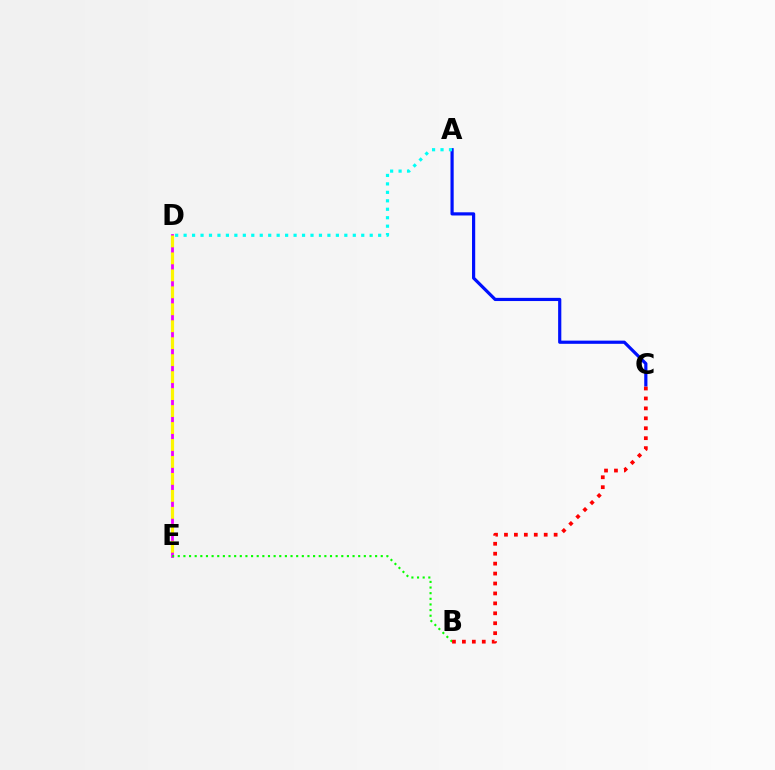{('D', 'E'): [{'color': '#ee00ff', 'line_style': 'solid', 'thickness': 2.02}, {'color': '#fcf500', 'line_style': 'dashed', 'thickness': 2.3}], ('A', 'C'): [{'color': '#0010ff', 'line_style': 'solid', 'thickness': 2.3}], ('A', 'D'): [{'color': '#00fff6', 'line_style': 'dotted', 'thickness': 2.3}], ('B', 'E'): [{'color': '#08ff00', 'line_style': 'dotted', 'thickness': 1.53}], ('B', 'C'): [{'color': '#ff0000', 'line_style': 'dotted', 'thickness': 2.7}]}